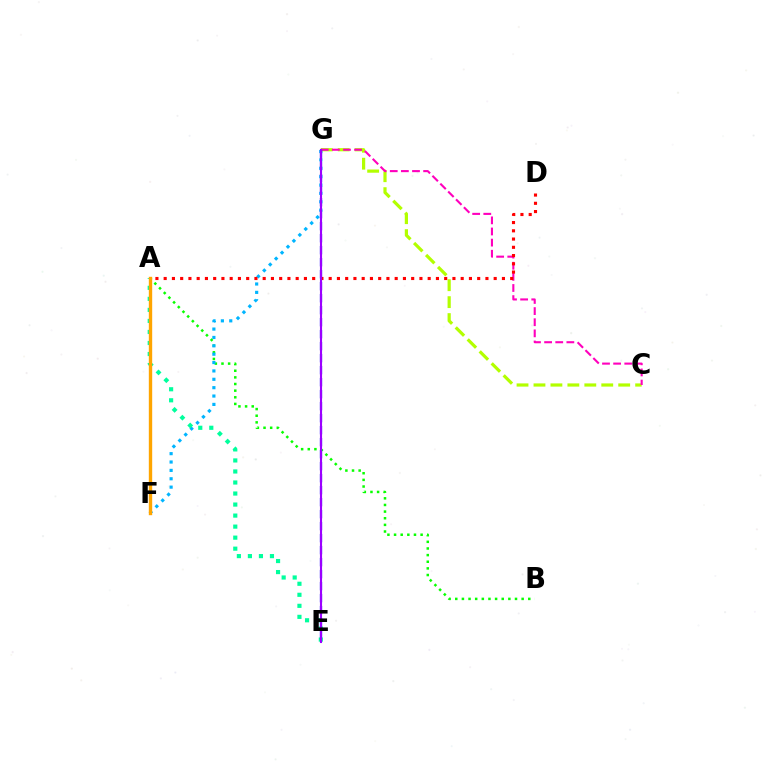{('A', 'B'): [{'color': '#08ff00', 'line_style': 'dotted', 'thickness': 1.8}], ('F', 'G'): [{'color': '#00b5ff', 'line_style': 'dotted', 'thickness': 2.27}], ('C', 'G'): [{'color': '#b3ff00', 'line_style': 'dashed', 'thickness': 2.3}, {'color': '#ff00bd', 'line_style': 'dashed', 'thickness': 1.51}], ('A', 'E'): [{'color': '#00ff9d', 'line_style': 'dotted', 'thickness': 3.0}], ('A', 'F'): [{'color': '#ffa500', 'line_style': 'solid', 'thickness': 2.43}], ('A', 'D'): [{'color': '#ff0000', 'line_style': 'dotted', 'thickness': 2.24}], ('E', 'G'): [{'color': '#0010ff', 'line_style': 'dashed', 'thickness': 1.63}, {'color': '#9b00ff', 'line_style': 'solid', 'thickness': 1.51}]}